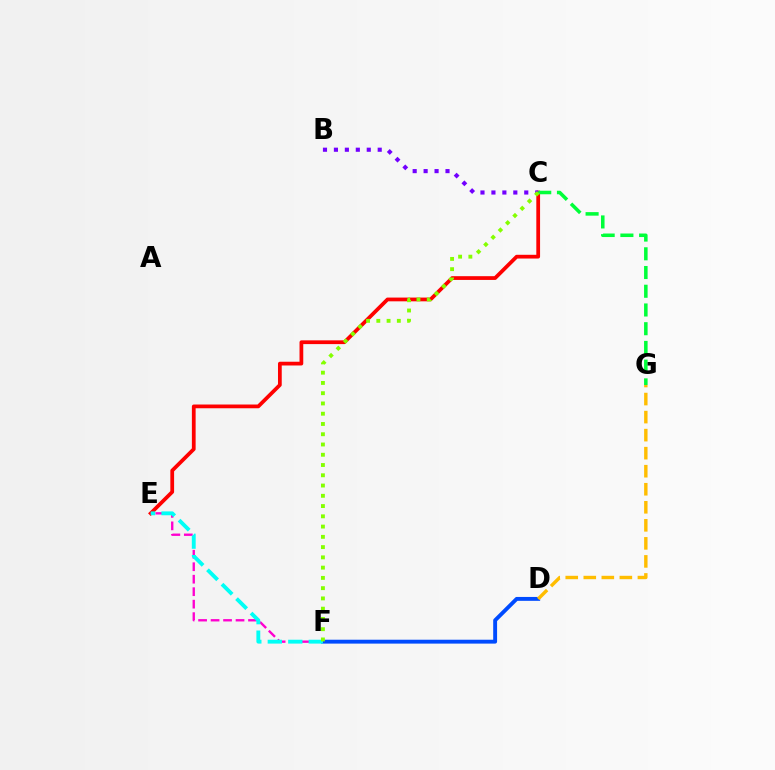{('C', 'E'): [{'color': '#ff0000', 'line_style': 'solid', 'thickness': 2.7}], ('B', 'C'): [{'color': '#7200ff', 'line_style': 'dotted', 'thickness': 2.97}], ('C', 'G'): [{'color': '#00ff39', 'line_style': 'dashed', 'thickness': 2.54}], ('D', 'F'): [{'color': '#004bff', 'line_style': 'solid', 'thickness': 2.8}], ('D', 'G'): [{'color': '#ffbd00', 'line_style': 'dashed', 'thickness': 2.45}], ('E', 'F'): [{'color': '#ff00cf', 'line_style': 'dashed', 'thickness': 1.7}, {'color': '#00fff6', 'line_style': 'dashed', 'thickness': 2.78}], ('C', 'F'): [{'color': '#84ff00', 'line_style': 'dotted', 'thickness': 2.79}]}